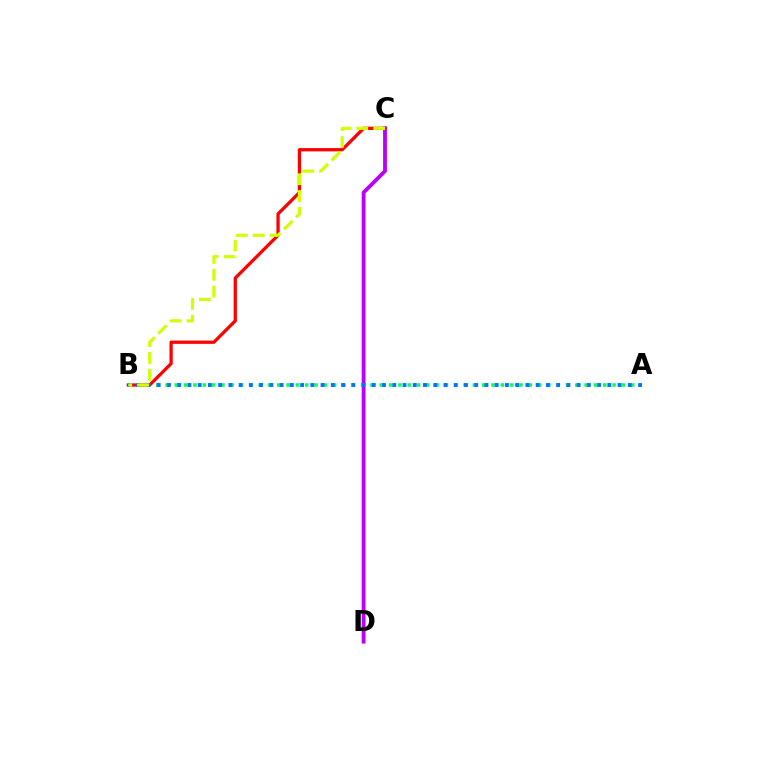{('B', 'C'): [{'color': '#ff0000', 'line_style': 'solid', 'thickness': 2.35}, {'color': '#d1ff00', 'line_style': 'dashed', 'thickness': 2.29}], ('C', 'D'): [{'color': '#b900ff', 'line_style': 'solid', 'thickness': 2.76}], ('A', 'B'): [{'color': '#00ff5c', 'line_style': 'dotted', 'thickness': 2.53}, {'color': '#0074ff', 'line_style': 'dotted', 'thickness': 2.78}]}